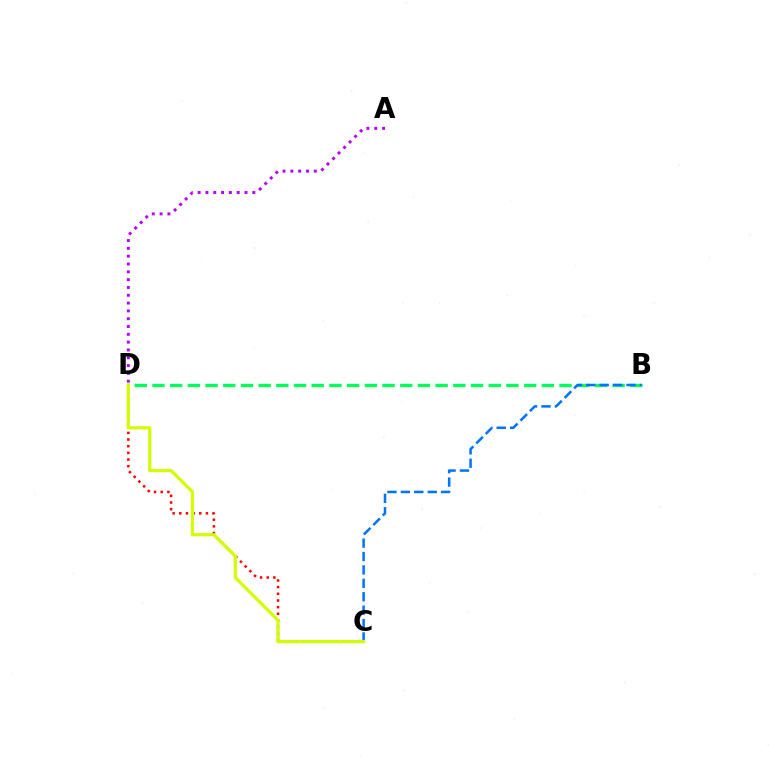{('C', 'D'): [{'color': '#ff0000', 'line_style': 'dotted', 'thickness': 1.81}, {'color': '#d1ff00', 'line_style': 'solid', 'thickness': 2.31}], ('B', 'D'): [{'color': '#00ff5c', 'line_style': 'dashed', 'thickness': 2.4}], ('A', 'D'): [{'color': '#b900ff', 'line_style': 'dotted', 'thickness': 2.12}], ('B', 'C'): [{'color': '#0074ff', 'line_style': 'dashed', 'thickness': 1.82}]}